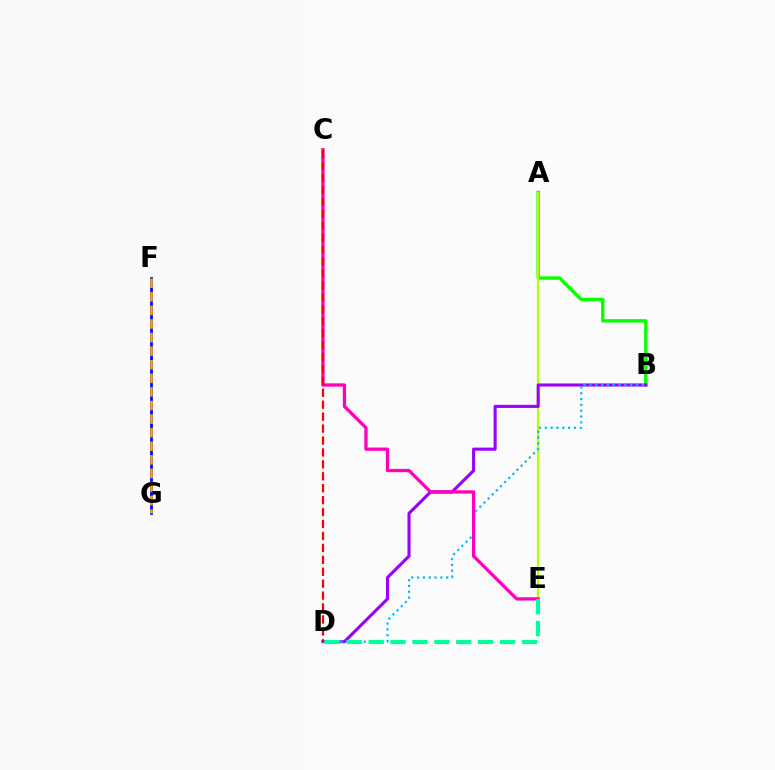{('A', 'B'): [{'color': '#08ff00', 'line_style': 'solid', 'thickness': 2.43}], ('A', 'E'): [{'color': '#b3ff00', 'line_style': 'solid', 'thickness': 1.6}], ('B', 'D'): [{'color': '#9b00ff', 'line_style': 'solid', 'thickness': 2.23}, {'color': '#00b5ff', 'line_style': 'dotted', 'thickness': 1.58}], ('C', 'E'): [{'color': '#ff00bd', 'line_style': 'solid', 'thickness': 2.36}], ('D', 'E'): [{'color': '#00ff9d', 'line_style': 'dashed', 'thickness': 2.98}], ('F', 'G'): [{'color': '#0010ff', 'line_style': 'solid', 'thickness': 2.03}, {'color': '#ffa500', 'line_style': 'dashed', 'thickness': 1.85}], ('C', 'D'): [{'color': '#ff0000', 'line_style': 'dashed', 'thickness': 1.62}]}